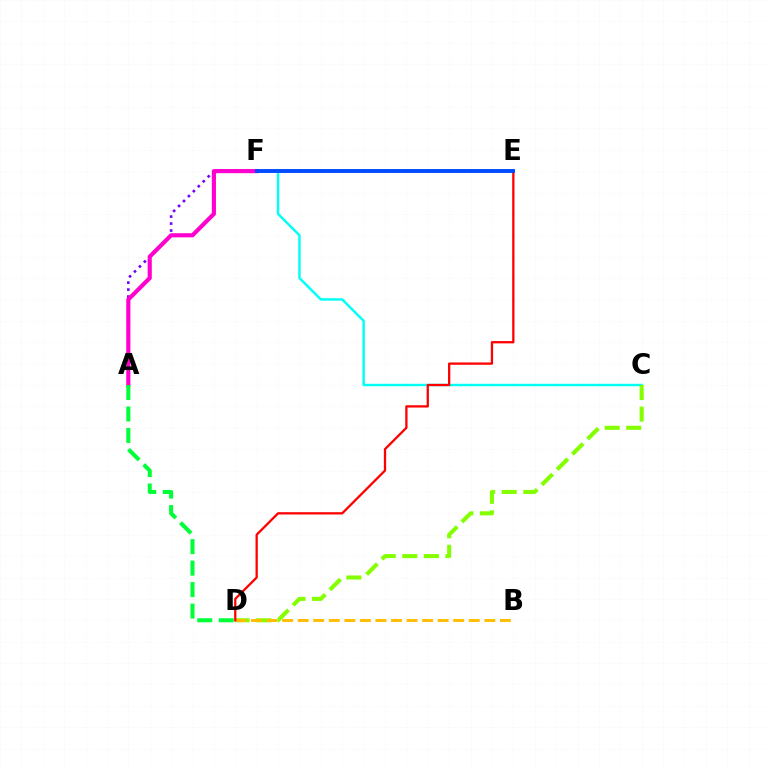{('A', 'F'): [{'color': '#7200ff', 'line_style': 'dotted', 'thickness': 1.9}, {'color': '#ff00cf', 'line_style': 'solid', 'thickness': 2.98}], ('C', 'F'): [{'color': '#00fff6', 'line_style': 'solid', 'thickness': 1.76}], ('A', 'D'): [{'color': '#00ff39', 'line_style': 'dashed', 'thickness': 2.92}], ('C', 'D'): [{'color': '#84ff00', 'line_style': 'dashed', 'thickness': 2.93}], ('B', 'D'): [{'color': '#ffbd00', 'line_style': 'dashed', 'thickness': 2.11}], ('D', 'E'): [{'color': '#ff0000', 'line_style': 'solid', 'thickness': 1.65}], ('E', 'F'): [{'color': '#004bff', 'line_style': 'solid', 'thickness': 2.82}]}